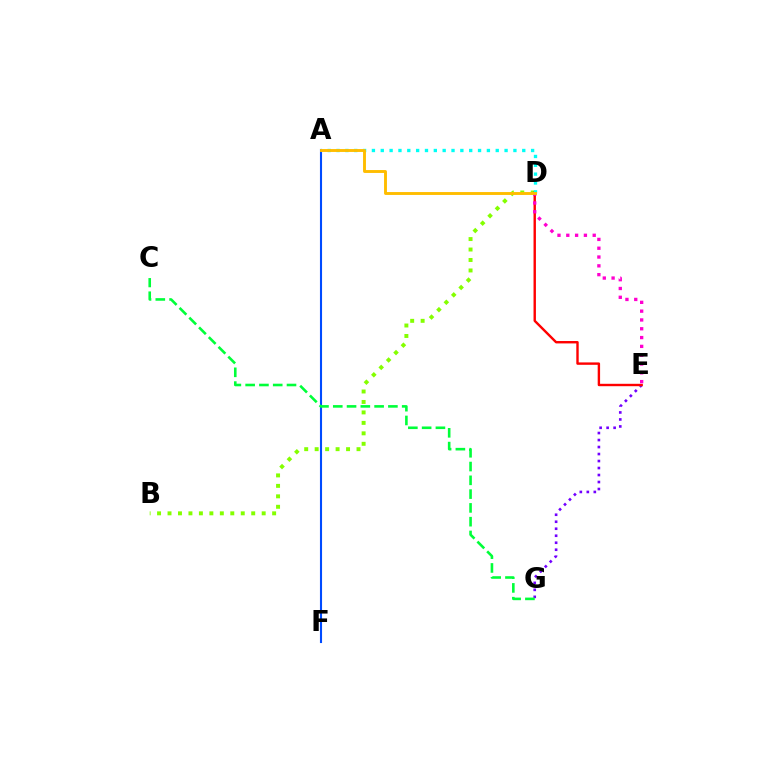{('B', 'D'): [{'color': '#84ff00', 'line_style': 'dotted', 'thickness': 2.84}], ('E', 'G'): [{'color': '#7200ff', 'line_style': 'dotted', 'thickness': 1.9}], ('A', 'F'): [{'color': '#004bff', 'line_style': 'solid', 'thickness': 1.51}], ('D', 'E'): [{'color': '#ff0000', 'line_style': 'solid', 'thickness': 1.73}, {'color': '#ff00cf', 'line_style': 'dotted', 'thickness': 2.39}], ('A', 'D'): [{'color': '#00fff6', 'line_style': 'dotted', 'thickness': 2.4}, {'color': '#ffbd00', 'line_style': 'solid', 'thickness': 2.09}], ('C', 'G'): [{'color': '#00ff39', 'line_style': 'dashed', 'thickness': 1.87}]}